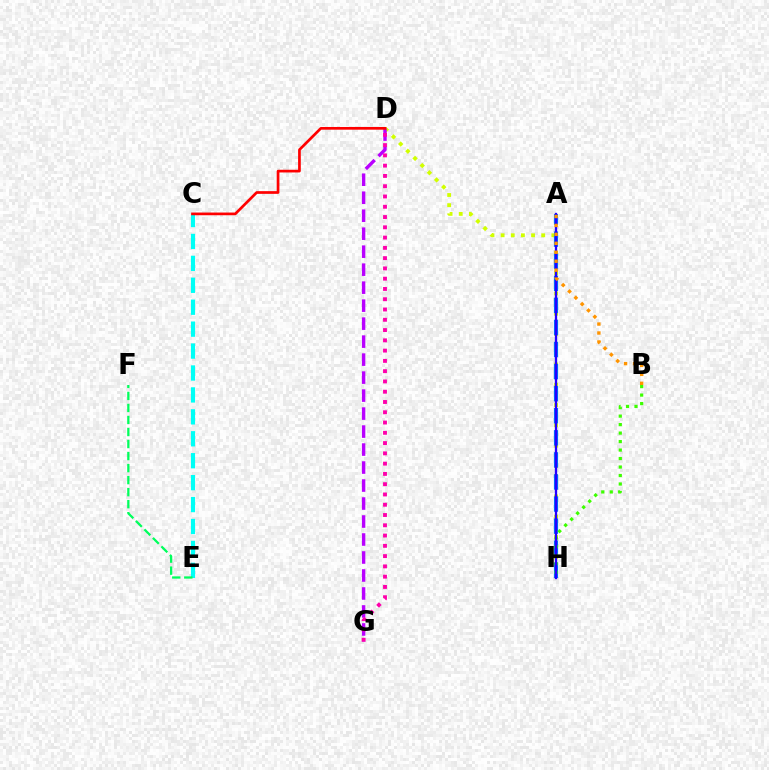{('D', 'H'): [{'color': '#d1ff00', 'line_style': 'dotted', 'thickness': 2.76}], ('C', 'E'): [{'color': '#00fff6', 'line_style': 'dashed', 'thickness': 2.98}], ('A', 'H'): [{'color': '#0074ff', 'line_style': 'dashed', 'thickness': 3.0}, {'color': '#2500ff', 'line_style': 'solid', 'thickness': 1.67}], ('D', 'G'): [{'color': '#b900ff', 'line_style': 'dashed', 'thickness': 2.44}, {'color': '#ff00ac', 'line_style': 'dotted', 'thickness': 2.79}], ('B', 'H'): [{'color': '#3dff00', 'line_style': 'dotted', 'thickness': 2.31}], ('A', 'B'): [{'color': '#ff9400', 'line_style': 'dotted', 'thickness': 2.43}], ('C', 'D'): [{'color': '#ff0000', 'line_style': 'solid', 'thickness': 1.95}], ('E', 'F'): [{'color': '#00ff5c', 'line_style': 'dashed', 'thickness': 1.63}]}